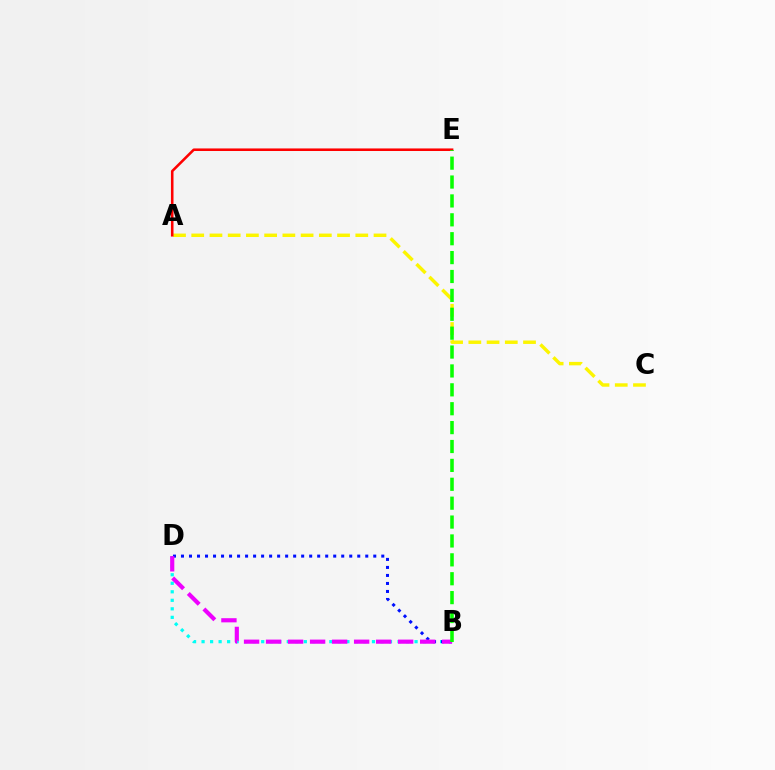{('B', 'D'): [{'color': '#00fff6', 'line_style': 'dotted', 'thickness': 2.31}, {'color': '#0010ff', 'line_style': 'dotted', 'thickness': 2.18}, {'color': '#ee00ff', 'line_style': 'dashed', 'thickness': 2.99}], ('A', 'C'): [{'color': '#fcf500', 'line_style': 'dashed', 'thickness': 2.48}], ('A', 'E'): [{'color': '#ff0000', 'line_style': 'solid', 'thickness': 1.85}], ('B', 'E'): [{'color': '#08ff00', 'line_style': 'dashed', 'thickness': 2.57}]}